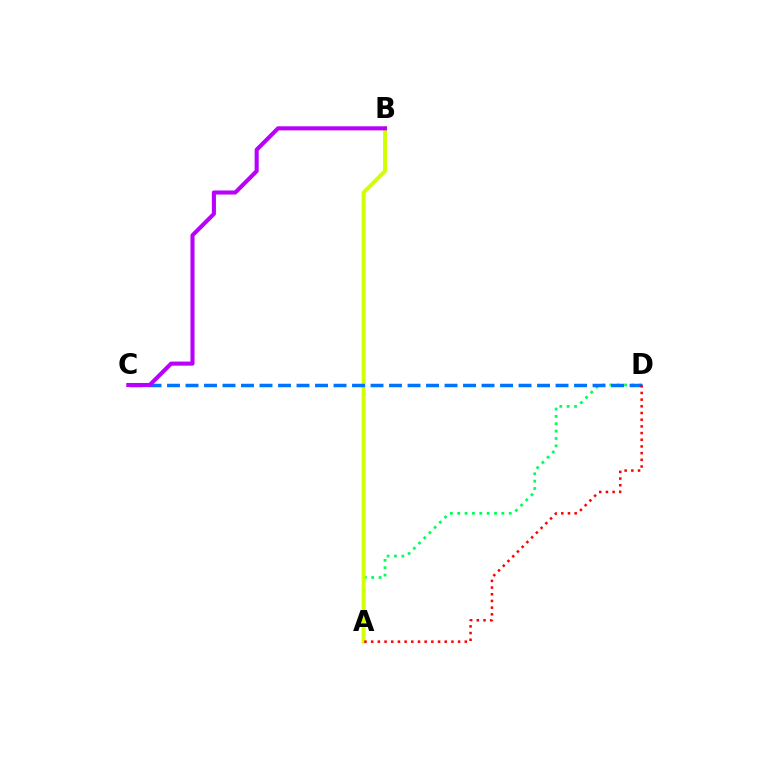{('A', 'D'): [{'color': '#00ff5c', 'line_style': 'dotted', 'thickness': 2.0}, {'color': '#ff0000', 'line_style': 'dotted', 'thickness': 1.82}], ('A', 'B'): [{'color': '#d1ff00', 'line_style': 'solid', 'thickness': 2.82}], ('C', 'D'): [{'color': '#0074ff', 'line_style': 'dashed', 'thickness': 2.51}], ('B', 'C'): [{'color': '#b900ff', 'line_style': 'solid', 'thickness': 2.94}]}